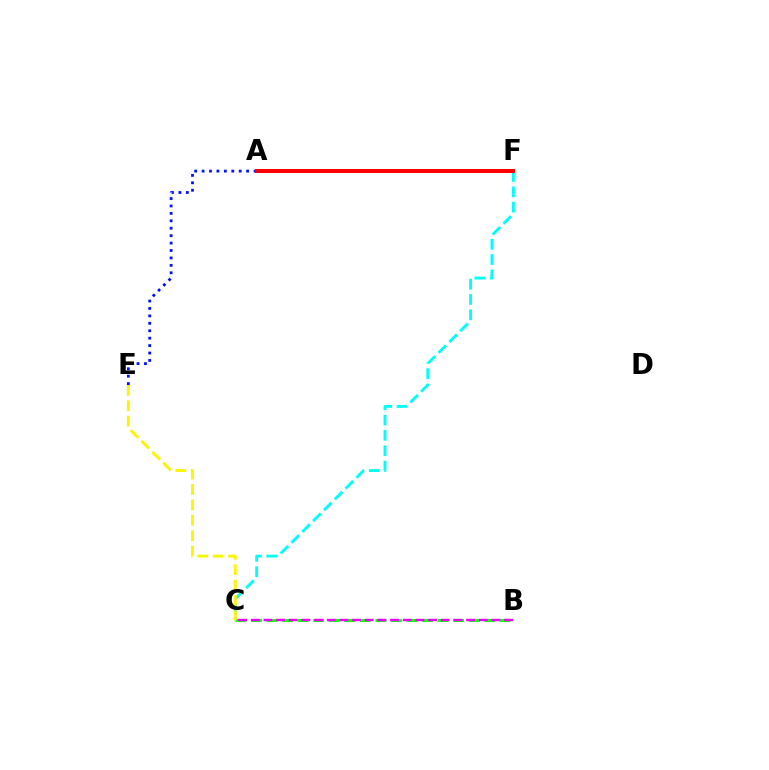{('B', 'C'): [{'color': '#08ff00', 'line_style': 'dashed', 'thickness': 2.11}, {'color': '#ee00ff', 'line_style': 'dashed', 'thickness': 1.72}], ('A', 'E'): [{'color': '#0010ff', 'line_style': 'dotted', 'thickness': 2.02}], ('C', 'F'): [{'color': '#00fff6', 'line_style': 'dashed', 'thickness': 2.08}], ('A', 'F'): [{'color': '#ff0000', 'line_style': 'solid', 'thickness': 2.89}], ('C', 'E'): [{'color': '#fcf500', 'line_style': 'dashed', 'thickness': 2.09}]}